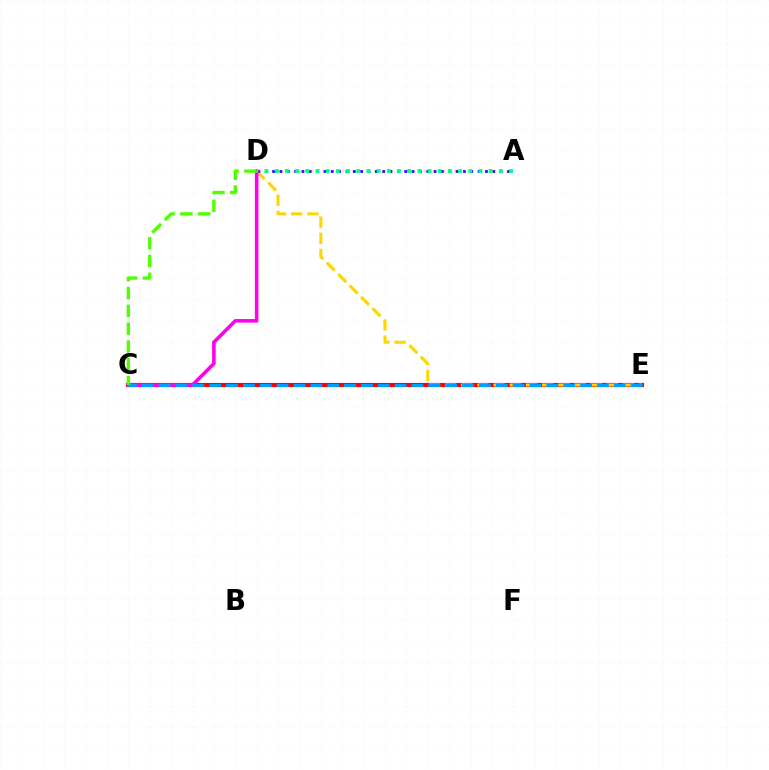{('C', 'E'): [{'color': '#ff0000', 'line_style': 'solid', 'thickness': 3.0}, {'color': '#009eff', 'line_style': 'dashed', 'thickness': 2.29}], ('D', 'E'): [{'color': '#ffd500', 'line_style': 'dashed', 'thickness': 2.2}], ('A', 'D'): [{'color': '#3700ff', 'line_style': 'dotted', 'thickness': 1.99}, {'color': '#00ff86', 'line_style': 'dotted', 'thickness': 2.77}], ('C', 'D'): [{'color': '#ff00ed', 'line_style': 'solid', 'thickness': 2.57}, {'color': '#4fff00', 'line_style': 'dashed', 'thickness': 2.42}]}